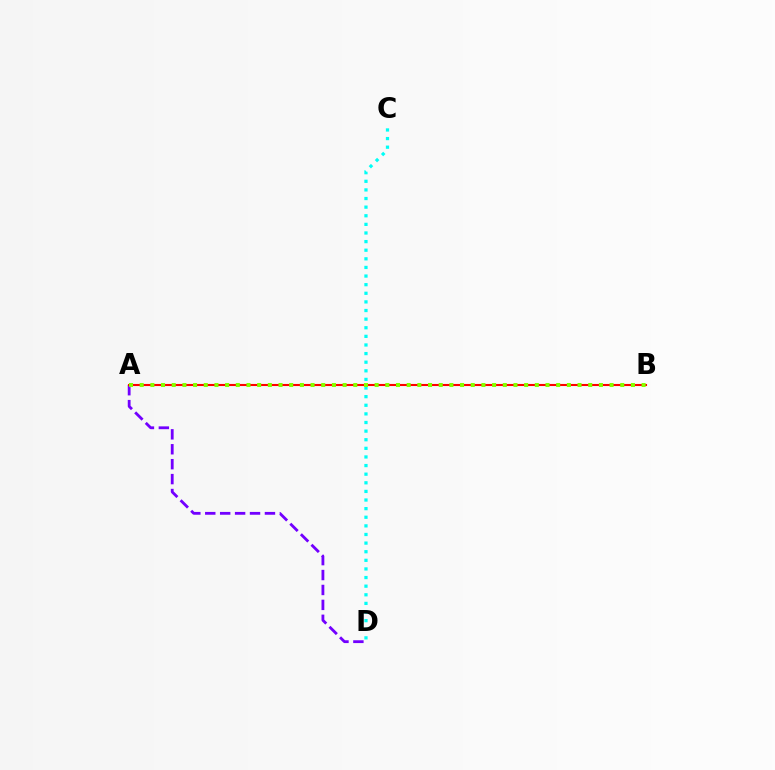{('A', 'D'): [{'color': '#7200ff', 'line_style': 'dashed', 'thickness': 2.03}], ('A', 'B'): [{'color': '#ff0000', 'line_style': 'solid', 'thickness': 1.51}, {'color': '#84ff00', 'line_style': 'dotted', 'thickness': 2.9}], ('C', 'D'): [{'color': '#00fff6', 'line_style': 'dotted', 'thickness': 2.34}]}